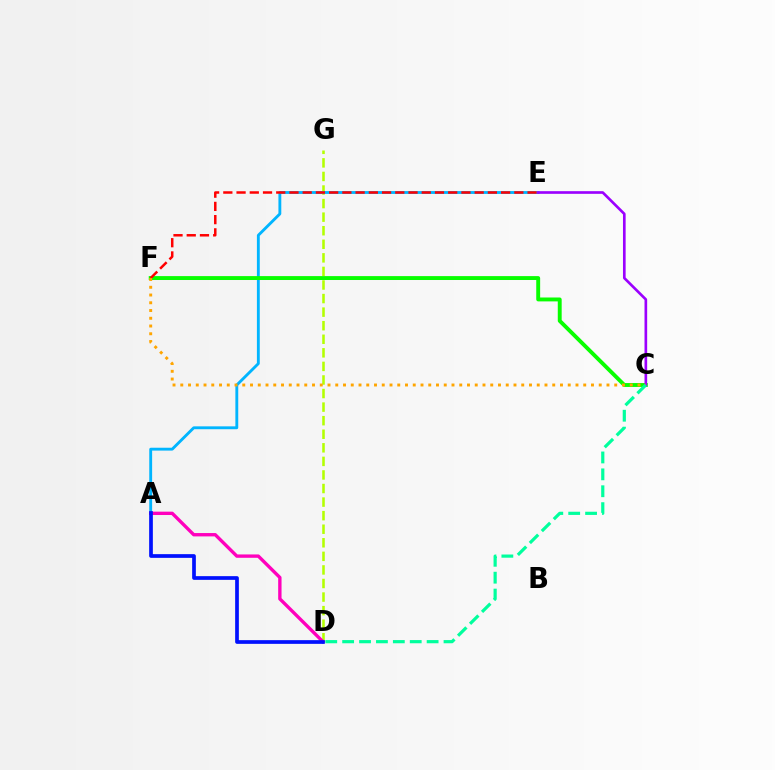{('D', 'G'): [{'color': '#b3ff00', 'line_style': 'dashed', 'thickness': 1.84}], ('A', 'E'): [{'color': '#00b5ff', 'line_style': 'solid', 'thickness': 2.06}], ('C', 'F'): [{'color': '#08ff00', 'line_style': 'solid', 'thickness': 2.81}, {'color': '#ffa500', 'line_style': 'dotted', 'thickness': 2.11}], ('E', 'F'): [{'color': '#ff0000', 'line_style': 'dashed', 'thickness': 1.8}], ('C', 'E'): [{'color': '#9b00ff', 'line_style': 'solid', 'thickness': 1.91}], ('A', 'D'): [{'color': '#ff00bd', 'line_style': 'solid', 'thickness': 2.41}, {'color': '#0010ff', 'line_style': 'solid', 'thickness': 2.67}], ('C', 'D'): [{'color': '#00ff9d', 'line_style': 'dashed', 'thickness': 2.3}]}